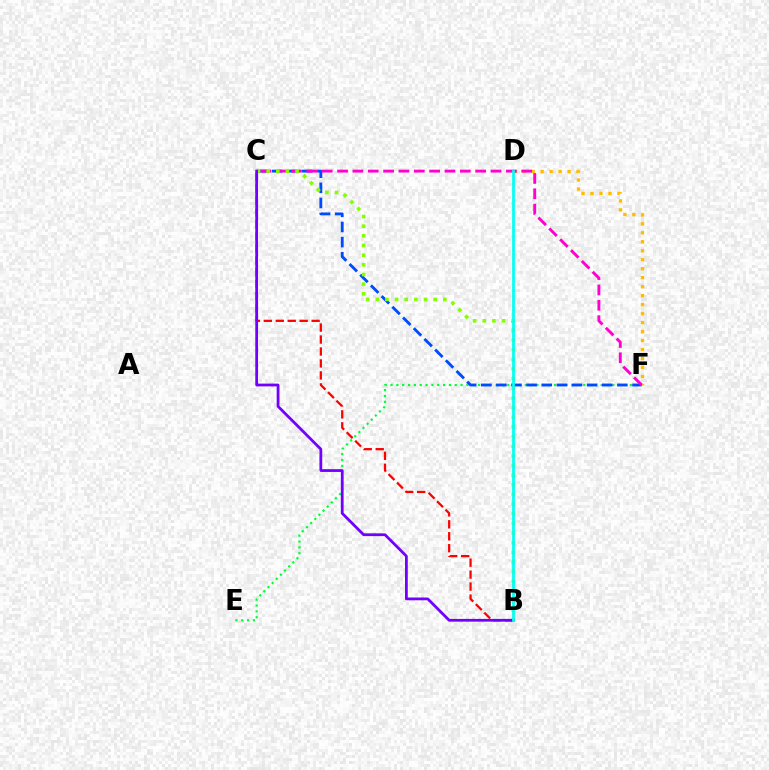{('E', 'F'): [{'color': '#00ff39', 'line_style': 'dotted', 'thickness': 1.59}], ('D', 'F'): [{'color': '#ffbd00', 'line_style': 'dotted', 'thickness': 2.44}], ('C', 'F'): [{'color': '#004bff', 'line_style': 'dashed', 'thickness': 2.05}, {'color': '#ff00cf', 'line_style': 'dashed', 'thickness': 2.08}], ('B', 'C'): [{'color': '#ff0000', 'line_style': 'dashed', 'thickness': 1.62}, {'color': '#84ff00', 'line_style': 'dotted', 'thickness': 2.62}, {'color': '#7200ff', 'line_style': 'solid', 'thickness': 2.0}], ('B', 'D'): [{'color': '#00fff6', 'line_style': 'solid', 'thickness': 1.96}]}